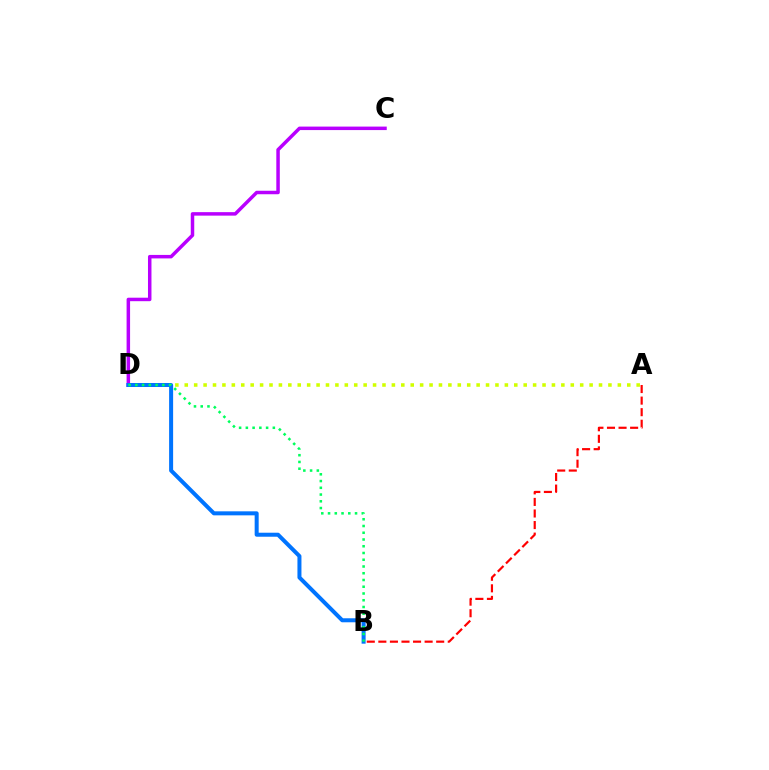{('C', 'D'): [{'color': '#b900ff', 'line_style': 'solid', 'thickness': 2.51}], ('A', 'B'): [{'color': '#ff0000', 'line_style': 'dashed', 'thickness': 1.57}], ('A', 'D'): [{'color': '#d1ff00', 'line_style': 'dotted', 'thickness': 2.56}], ('B', 'D'): [{'color': '#0074ff', 'line_style': 'solid', 'thickness': 2.89}, {'color': '#00ff5c', 'line_style': 'dotted', 'thickness': 1.83}]}